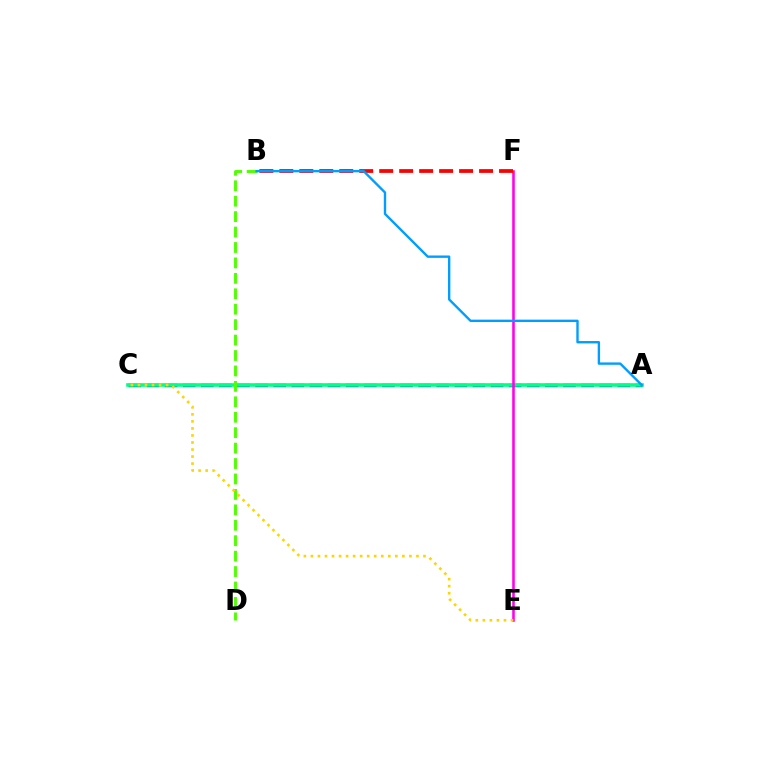{('A', 'C'): [{'color': '#3700ff', 'line_style': 'dashed', 'thickness': 2.46}, {'color': '#00ff86', 'line_style': 'solid', 'thickness': 2.6}], ('E', 'F'): [{'color': '#ff00ed', 'line_style': 'solid', 'thickness': 1.86}], ('B', 'D'): [{'color': '#4fff00', 'line_style': 'dashed', 'thickness': 2.1}], ('B', 'F'): [{'color': '#ff0000', 'line_style': 'dashed', 'thickness': 2.71}], ('A', 'B'): [{'color': '#009eff', 'line_style': 'solid', 'thickness': 1.71}], ('C', 'E'): [{'color': '#ffd500', 'line_style': 'dotted', 'thickness': 1.91}]}